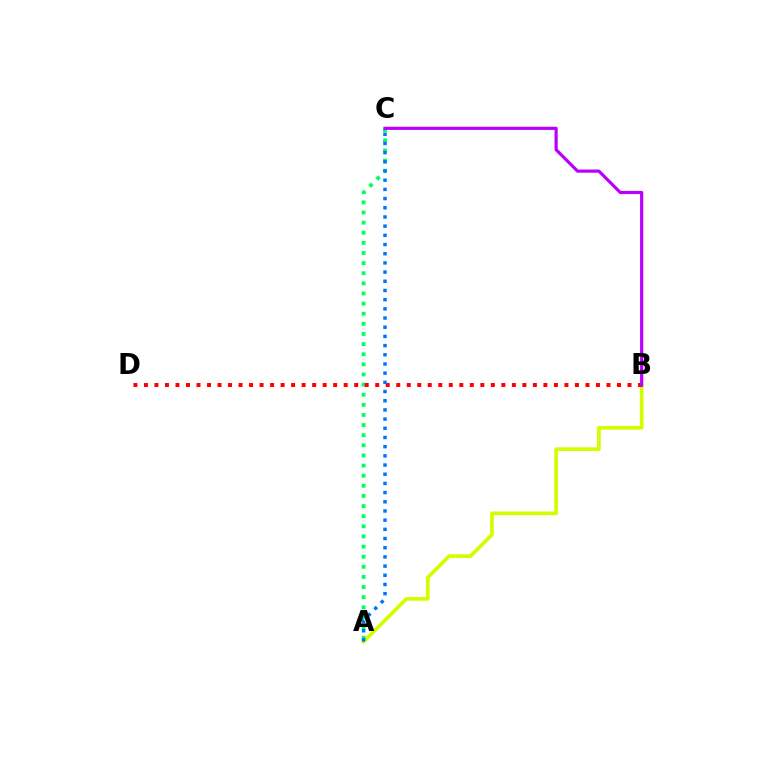{('A', 'B'): [{'color': '#d1ff00', 'line_style': 'solid', 'thickness': 2.66}], ('A', 'C'): [{'color': '#00ff5c', 'line_style': 'dotted', 'thickness': 2.75}, {'color': '#0074ff', 'line_style': 'dotted', 'thickness': 2.5}], ('B', 'D'): [{'color': '#ff0000', 'line_style': 'dotted', 'thickness': 2.86}], ('B', 'C'): [{'color': '#b900ff', 'line_style': 'solid', 'thickness': 2.29}]}